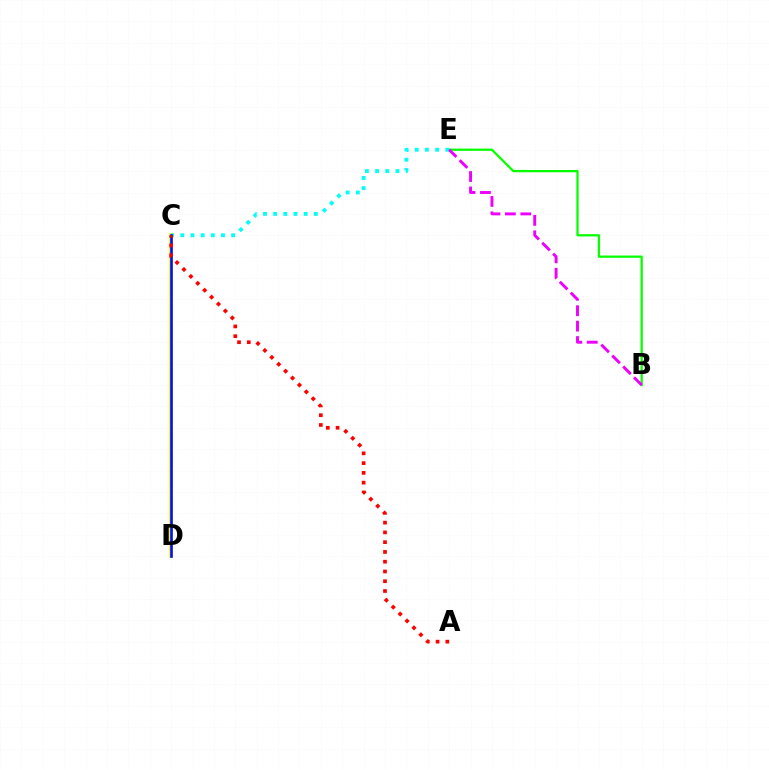{('C', 'D'): [{'color': '#fcf500', 'line_style': 'solid', 'thickness': 2.79}, {'color': '#0010ff', 'line_style': 'solid', 'thickness': 1.88}], ('B', 'E'): [{'color': '#08ff00', 'line_style': 'solid', 'thickness': 1.65}, {'color': '#ee00ff', 'line_style': 'dashed', 'thickness': 2.1}], ('C', 'E'): [{'color': '#00fff6', 'line_style': 'dotted', 'thickness': 2.76}], ('A', 'C'): [{'color': '#ff0000', 'line_style': 'dotted', 'thickness': 2.65}]}